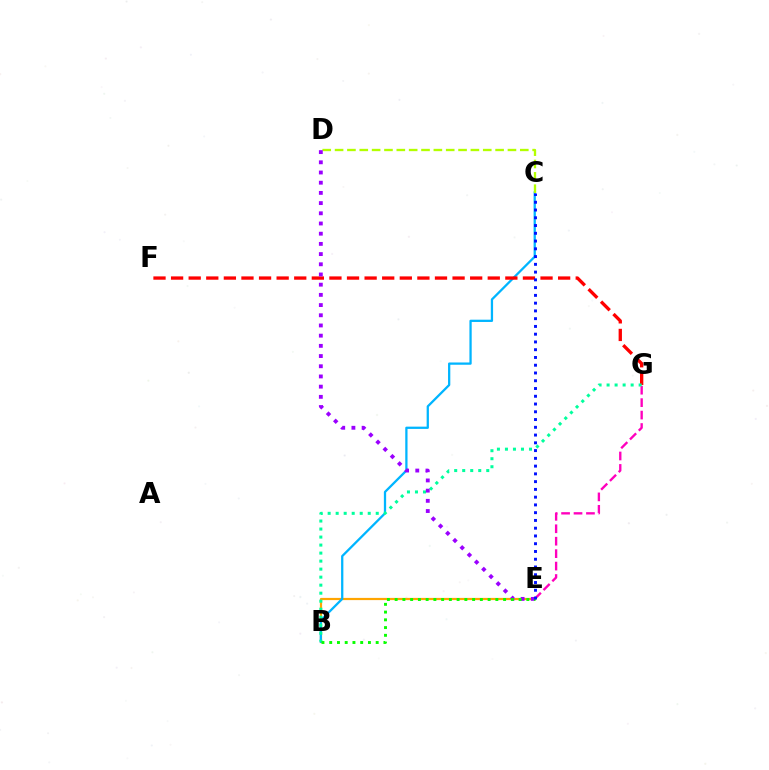{('B', 'E'): [{'color': '#ffa500', 'line_style': 'solid', 'thickness': 1.59}, {'color': '#08ff00', 'line_style': 'dotted', 'thickness': 2.1}], ('B', 'C'): [{'color': '#00b5ff', 'line_style': 'solid', 'thickness': 1.64}], ('E', 'G'): [{'color': '#ff00bd', 'line_style': 'dashed', 'thickness': 1.69}], ('F', 'G'): [{'color': '#ff0000', 'line_style': 'dashed', 'thickness': 2.39}], ('B', 'G'): [{'color': '#00ff9d', 'line_style': 'dotted', 'thickness': 2.18}], ('C', 'D'): [{'color': '#b3ff00', 'line_style': 'dashed', 'thickness': 1.68}], ('D', 'E'): [{'color': '#9b00ff', 'line_style': 'dotted', 'thickness': 2.77}], ('C', 'E'): [{'color': '#0010ff', 'line_style': 'dotted', 'thickness': 2.11}]}